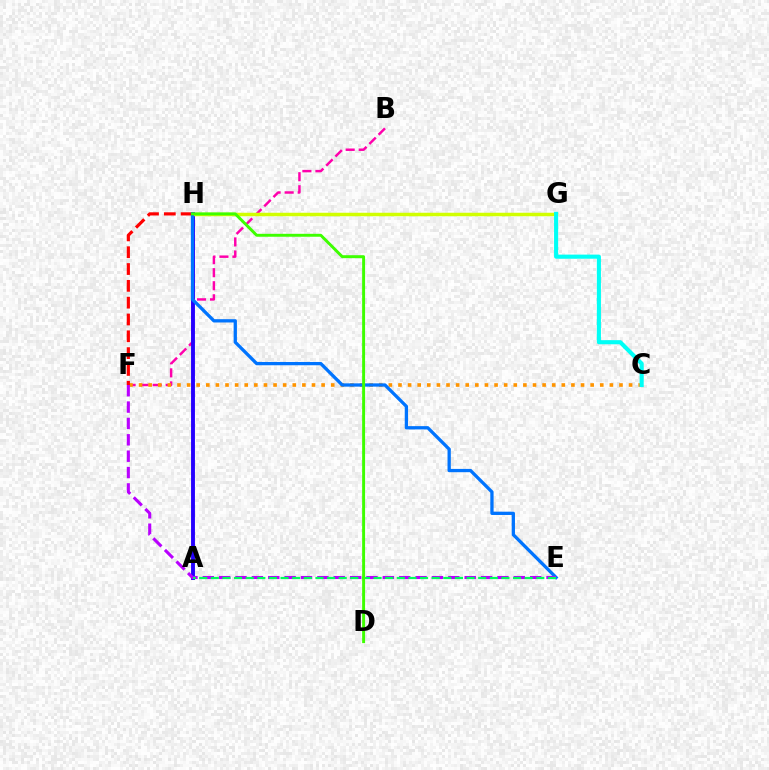{('B', 'F'): [{'color': '#ff00ac', 'line_style': 'dashed', 'thickness': 1.77}], ('A', 'H'): [{'color': '#2500ff', 'line_style': 'solid', 'thickness': 2.8}], ('C', 'F'): [{'color': '#ff9400', 'line_style': 'dotted', 'thickness': 2.61}], ('F', 'H'): [{'color': '#ff0000', 'line_style': 'dashed', 'thickness': 2.28}], ('G', 'H'): [{'color': '#d1ff00', 'line_style': 'solid', 'thickness': 2.51}], ('E', 'H'): [{'color': '#0074ff', 'line_style': 'solid', 'thickness': 2.37}], ('E', 'F'): [{'color': '#b900ff', 'line_style': 'dashed', 'thickness': 2.22}], ('C', 'G'): [{'color': '#00fff6', 'line_style': 'solid', 'thickness': 2.96}], ('A', 'E'): [{'color': '#00ff5c', 'line_style': 'dashed', 'thickness': 1.58}], ('D', 'H'): [{'color': '#3dff00', 'line_style': 'solid', 'thickness': 2.11}]}